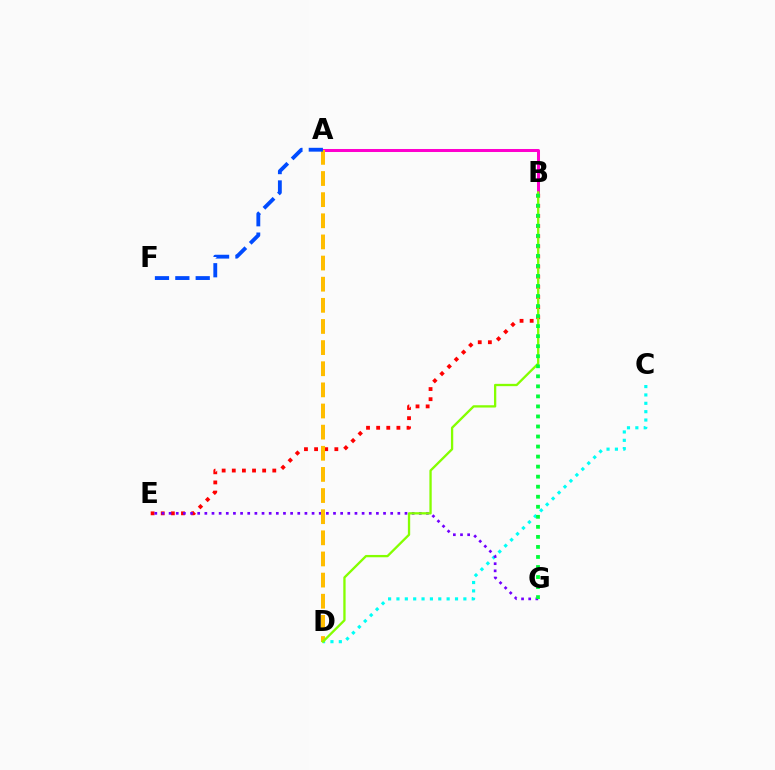{('B', 'E'): [{'color': '#ff0000', 'line_style': 'dotted', 'thickness': 2.75}], ('C', 'D'): [{'color': '#00fff6', 'line_style': 'dotted', 'thickness': 2.27}], ('A', 'B'): [{'color': '#ff00cf', 'line_style': 'solid', 'thickness': 2.17}], ('E', 'G'): [{'color': '#7200ff', 'line_style': 'dotted', 'thickness': 1.94}], ('A', 'D'): [{'color': '#ffbd00', 'line_style': 'dashed', 'thickness': 2.87}], ('A', 'F'): [{'color': '#004bff', 'line_style': 'dashed', 'thickness': 2.77}], ('B', 'D'): [{'color': '#84ff00', 'line_style': 'solid', 'thickness': 1.66}], ('B', 'G'): [{'color': '#00ff39', 'line_style': 'dotted', 'thickness': 2.73}]}